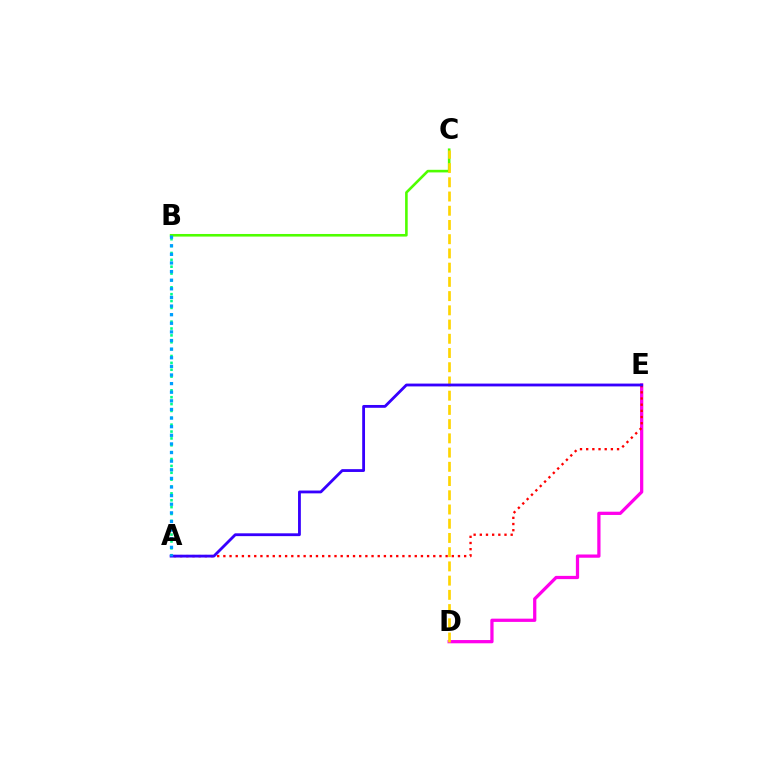{('D', 'E'): [{'color': '#ff00ed', 'line_style': 'solid', 'thickness': 2.34}], ('A', 'E'): [{'color': '#ff0000', 'line_style': 'dotted', 'thickness': 1.68}, {'color': '#3700ff', 'line_style': 'solid', 'thickness': 2.03}], ('B', 'C'): [{'color': '#4fff00', 'line_style': 'solid', 'thickness': 1.88}], ('A', 'B'): [{'color': '#00ff86', 'line_style': 'dotted', 'thickness': 1.87}, {'color': '#009eff', 'line_style': 'dotted', 'thickness': 2.34}], ('C', 'D'): [{'color': '#ffd500', 'line_style': 'dashed', 'thickness': 1.93}]}